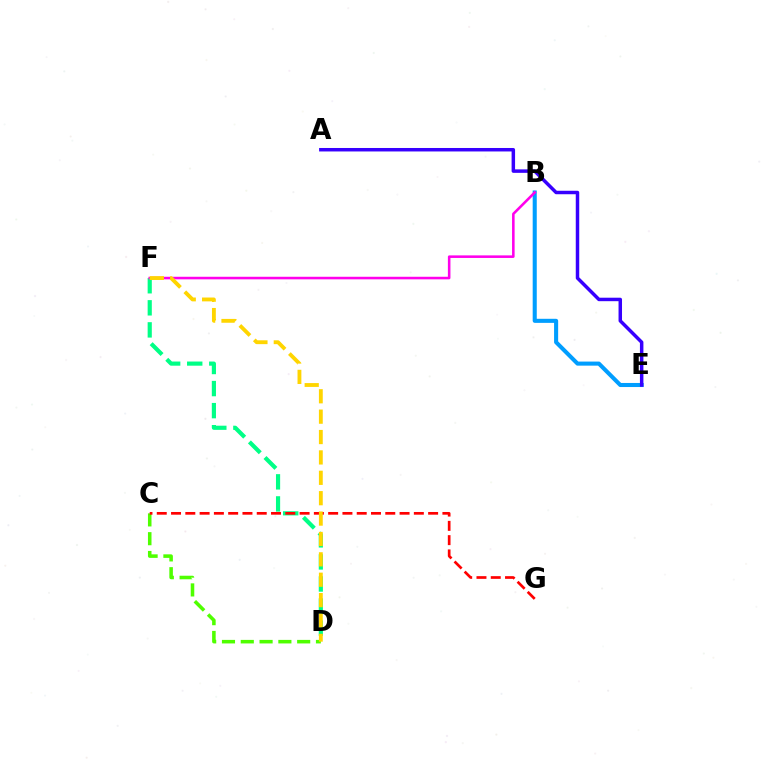{('C', 'D'): [{'color': '#4fff00', 'line_style': 'dashed', 'thickness': 2.55}], ('B', 'E'): [{'color': '#009eff', 'line_style': 'solid', 'thickness': 2.93}], ('D', 'F'): [{'color': '#00ff86', 'line_style': 'dashed', 'thickness': 3.0}, {'color': '#ffd500', 'line_style': 'dashed', 'thickness': 2.77}], ('B', 'F'): [{'color': '#ff00ed', 'line_style': 'solid', 'thickness': 1.85}], ('A', 'E'): [{'color': '#3700ff', 'line_style': 'solid', 'thickness': 2.5}], ('C', 'G'): [{'color': '#ff0000', 'line_style': 'dashed', 'thickness': 1.94}]}